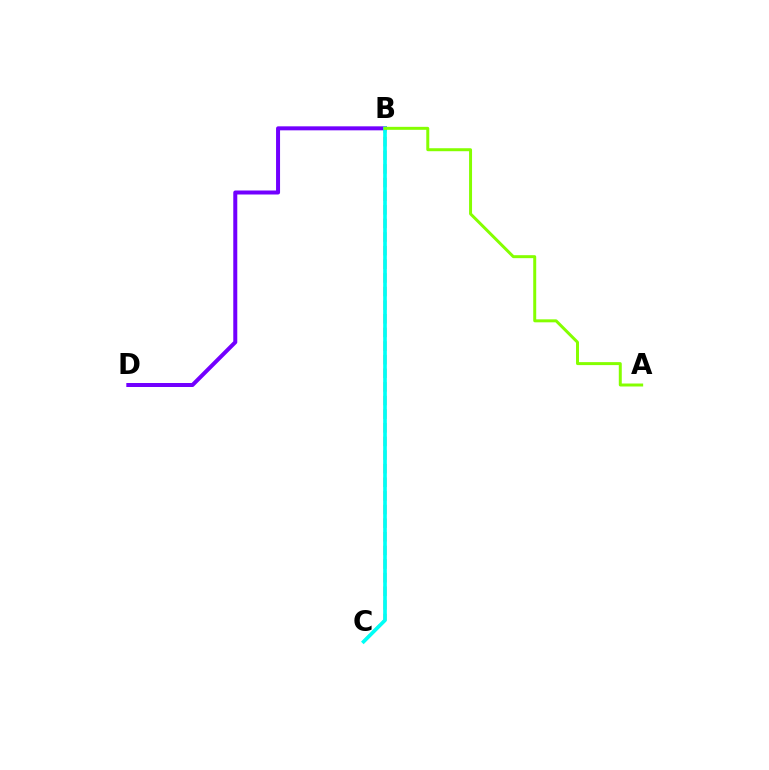{('B', 'C'): [{'color': '#ff0000', 'line_style': 'dashed', 'thickness': 1.85}, {'color': '#00fff6', 'line_style': 'solid', 'thickness': 2.63}], ('B', 'D'): [{'color': '#7200ff', 'line_style': 'solid', 'thickness': 2.88}], ('A', 'B'): [{'color': '#84ff00', 'line_style': 'solid', 'thickness': 2.14}]}